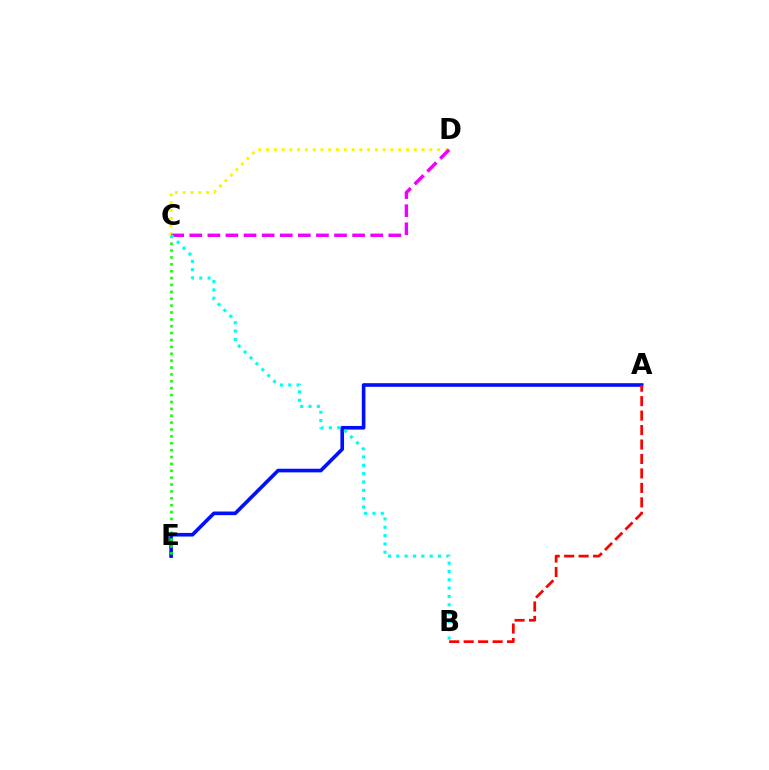{('A', 'E'): [{'color': '#0010ff', 'line_style': 'solid', 'thickness': 2.61}], ('A', 'B'): [{'color': '#ff0000', 'line_style': 'dashed', 'thickness': 1.96}], ('C', 'D'): [{'color': '#fcf500', 'line_style': 'dotted', 'thickness': 2.11}, {'color': '#ee00ff', 'line_style': 'dashed', 'thickness': 2.46}], ('C', 'E'): [{'color': '#08ff00', 'line_style': 'dotted', 'thickness': 1.87}], ('B', 'C'): [{'color': '#00fff6', 'line_style': 'dotted', 'thickness': 2.26}]}